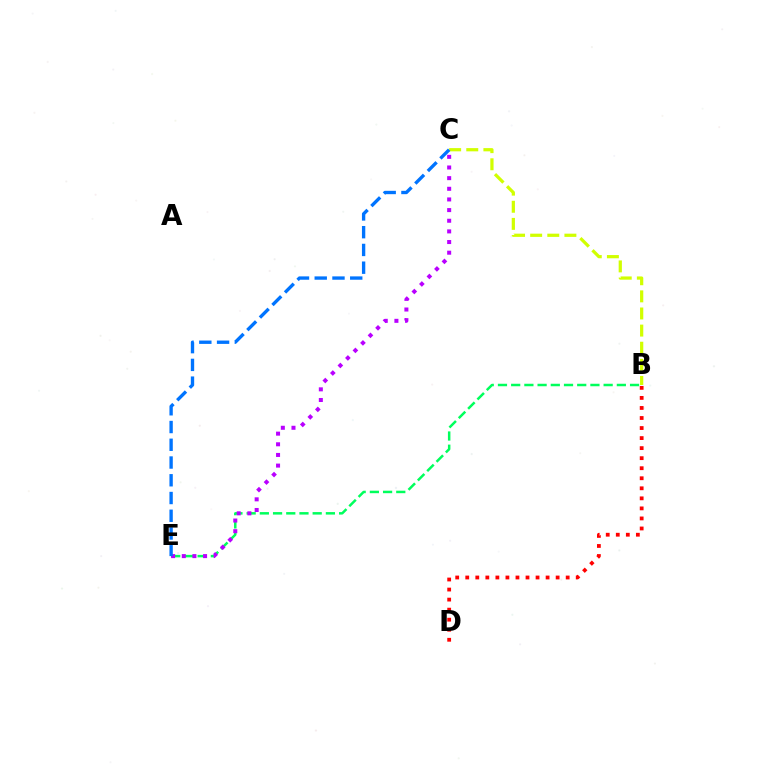{('B', 'C'): [{'color': '#d1ff00', 'line_style': 'dashed', 'thickness': 2.33}], ('B', 'D'): [{'color': '#ff0000', 'line_style': 'dotted', 'thickness': 2.73}], ('B', 'E'): [{'color': '#00ff5c', 'line_style': 'dashed', 'thickness': 1.79}], ('C', 'E'): [{'color': '#b900ff', 'line_style': 'dotted', 'thickness': 2.89}, {'color': '#0074ff', 'line_style': 'dashed', 'thickness': 2.41}]}